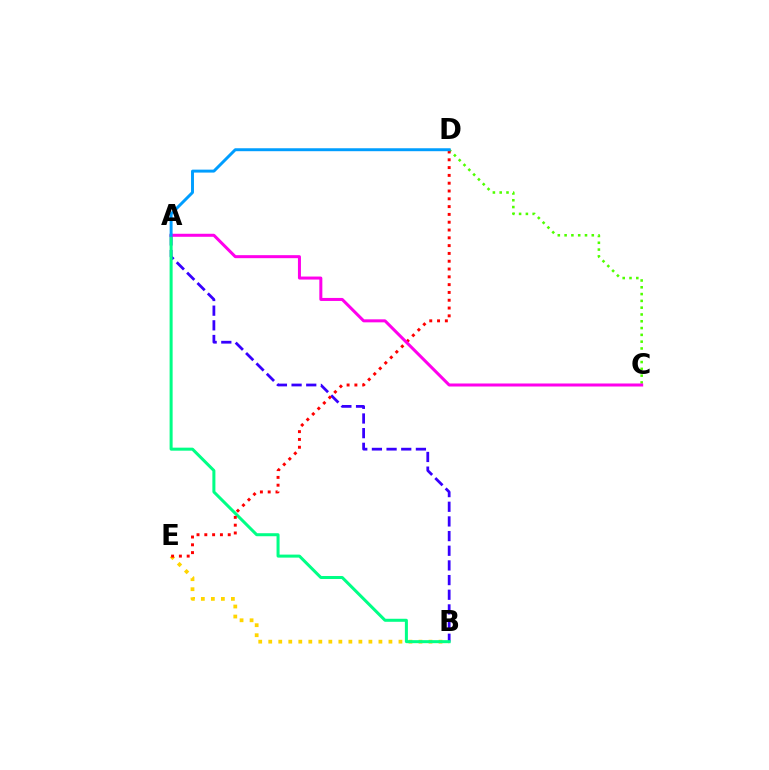{('B', 'E'): [{'color': '#ffd500', 'line_style': 'dotted', 'thickness': 2.72}], ('A', 'B'): [{'color': '#3700ff', 'line_style': 'dashed', 'thickness': 1.99}, {'color': '#00ff86', 'line_style': 'solid', 'thickness': 2.17}], ('C', 'D'): [{'color': '#4fff00', 'line_style': 'dotted', 'thickness': 1.85}], ('D', 'E'): [{'color': '#ff0000', 'line_style': 'dotted', 'thickness': 2.12}], ('A', 'C'): [{'color': '#ff00ed', 'line_style': 'solid', 'thickness': 2.17}], ('A', 'D'): [{'color': '#009eff', 'line_style': 'solid', 'thickness': 2.12}]}